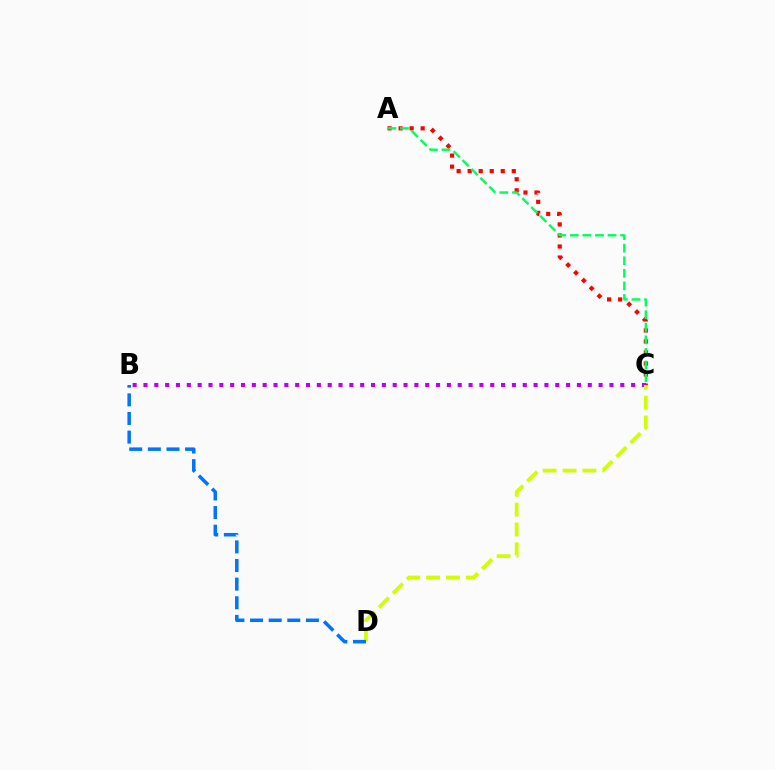{('A', 'C'): [{'color': '#ff0000', 'line_style': 'dotted', 'thickness': 3.0}, {'color': '#00ff5c', 'line_style': 'dashed', 'thickness': 1.71}], ('B', 'C'): [{'color': '#b900ff', 'line_style': 'dotted', 'thickness': 2.94}], ('C', 'D'): [{'color': '#d1ff00', 'line_style': 'dashed', 'thickness': 2.7}], ('B', 'D'): [{'color': '#0074ff', 'line_style': 'dashed', 'thickness': 2.53}]}